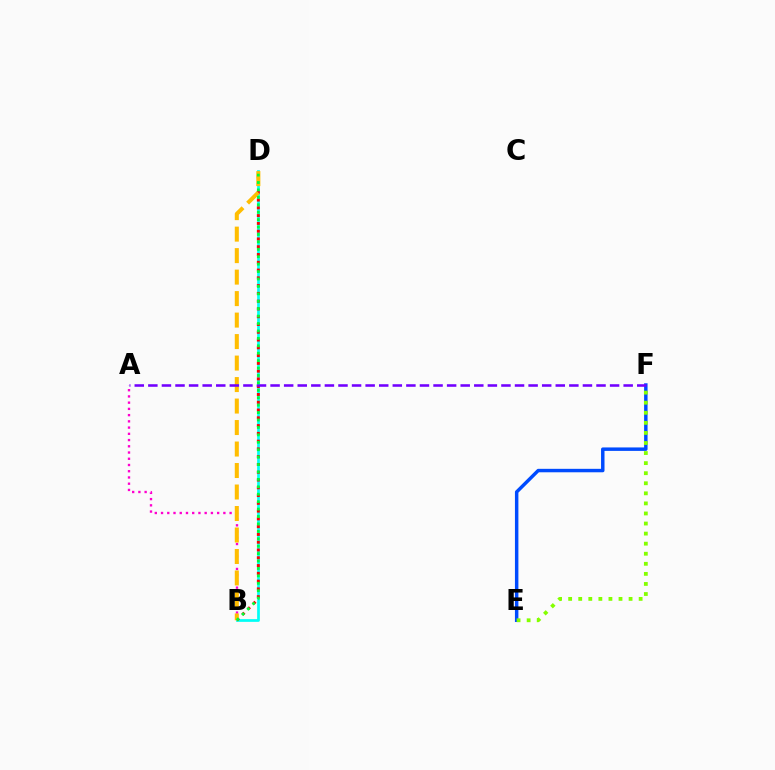{('B', 'D'): [{'color': '#00fff6', 'line_style': 'solid', 'thickness': 1.96}, {'color': '#ff0000', 'line_style': 'dotted', 'thickness': 2.11}, {'color': '#ffbd00', 'line_style': 'dashed', 'thickness': 2.92}, {'color': '#00ff39', 'line_style': 'dotted', 'thickness': 2.02}], ('E', 'F'): [{'color': '#004bff', 'line_style': 'solid', 'thickness': 2.49}, {'color': '#84ff00', 'line_style': 'dotted', 'thickness': 2.74}], ('A', 'B'): [{'color': '#ff00cf', 'line_style': 'dotted', 'thickness': 1.69}], ('A', 'F'): [{'color': '#7200ff', 'line_style': 'dashed', 'thickness': 1.84}]}